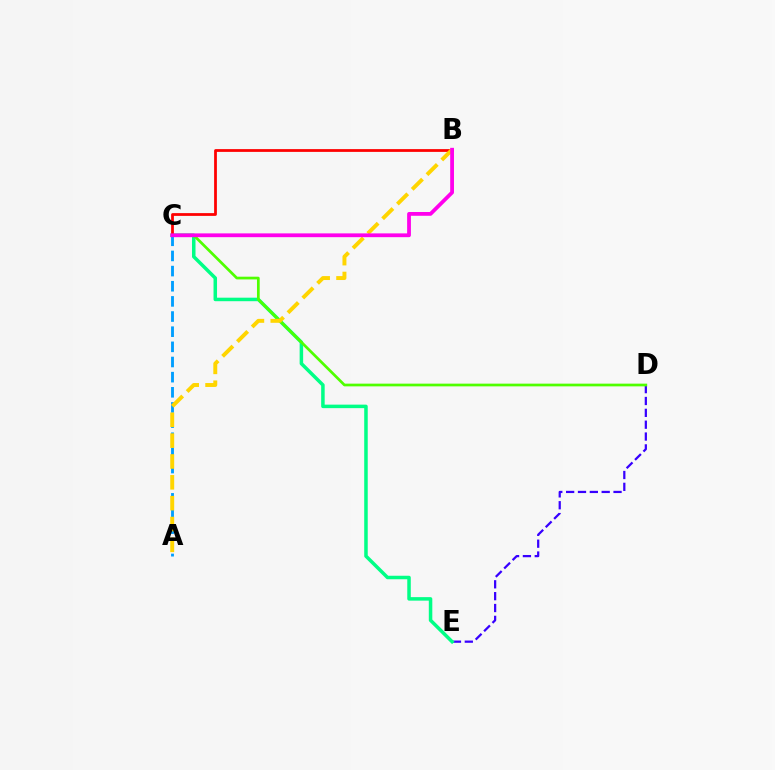{('D', 'E'): [{'color': '#3700ff', 'line_style': 'dashed', 'thickness': 1.61}], ('C', 'E'): [{'color': '#00ff86', 'line_style': 'solid', 'thickness': 2.53}], ('A', 'C'): [{'color': '#009eff', 'line_style': 'dashed', 'thickness': 2.06}], ('C', 'D'): [{'color': '#4fff00', 'line_style': 'solid', 'thickness': 1.95}], ('B', 'C'): [{'color': '#ff0000', 'line_style': 'solid', 'thickness': 1.99}, {'color': '#ff00ed', 'line_style': 'solid', 'thickness': 2.72}], ('A', 'B'): [{'color': '#ffd500', 'line_style': 'dashed', 'thickness': 2.83}]}